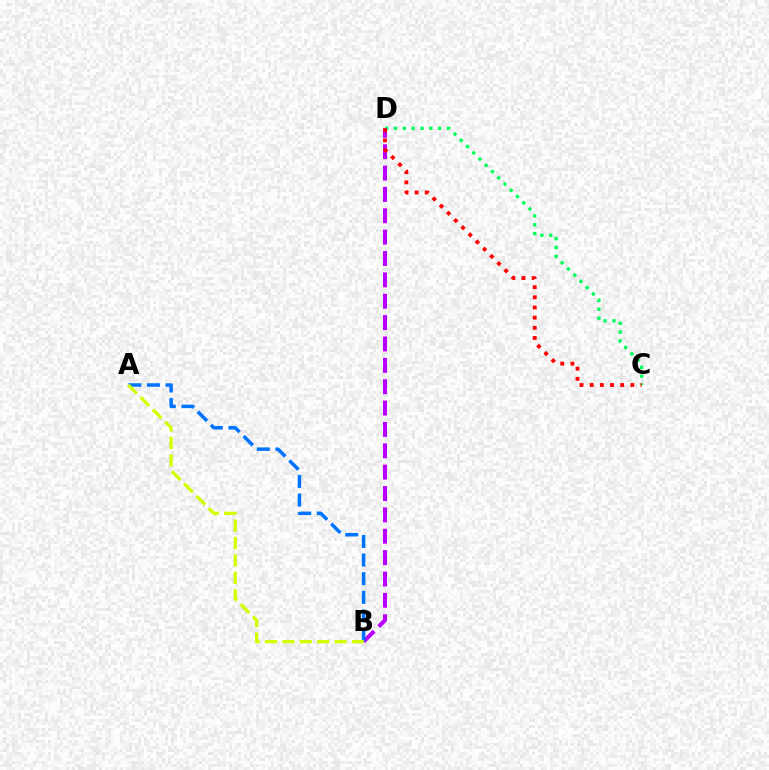{('C', 'D'): [{'color': '#00ff5c', 'line_style': 'dotted', 'thickness': 2.4}, {'color': '#ff0000', 'line_style': 'dotted', 'thickness': 2.76}], ('B', 'D'): [{'color': '#b900ff', 'line_style': 'dashed', 'thickness': 2.9}], ('A', 'B'): [{'color': '#0074ff', 'line_style': 'dashed', 'thickness': 2.53}, {'color': '#d1ff00', 'line_style': 'dashed', 'thickness': 2.36}]}